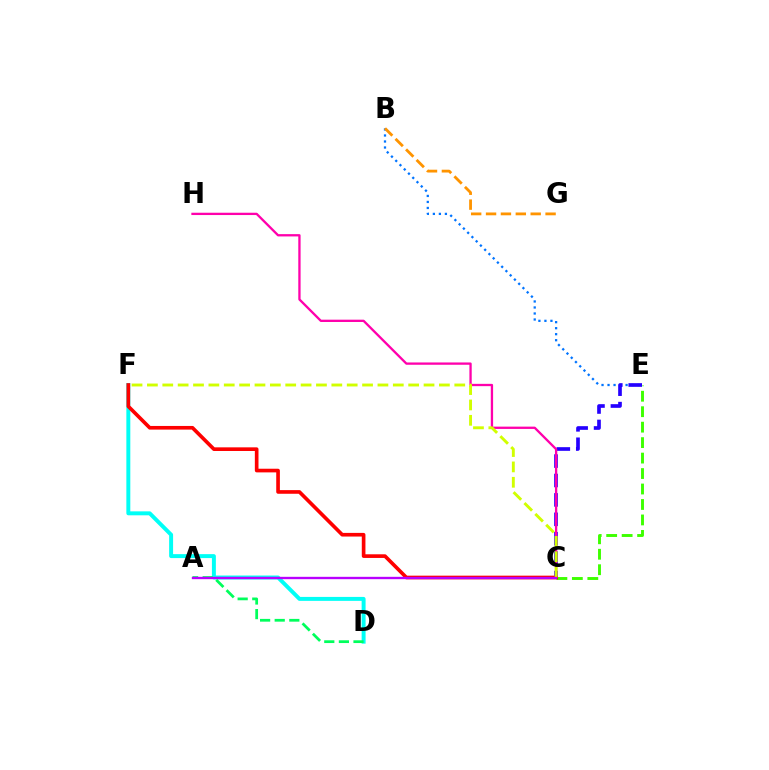{('C', 'E'): [{'color': '#3dff00', 'line_style': 'dashed', 'thickness': 2.1}, {'color': '#2500ff', 'line_style': 'dashed', 'thickness': 2.64}], ('B', 'E'): [{'color': '#0074ff', 'line_style': 'dotted', 'thickness': 1.63}], ('C', 'H'): [{'color': '#ff00ac', 'line_style': 'solid', 'thickness': 1.66}], ('D', 'F'): [{'color': '#00fff6', 'line_style': 'solid', 'thickness': 2.84}], ('C', 'F'): [{'color': '#ff0000', 'line_style': 'solid', 'thickness': 2.63}, {'color': '#d1ff00', 'line_style': 'dashed', 'thickness': 2.09}], ('B', 'G'): [{'color': '#ff9400', 'line_style': 'dashed', 'thickness': 2.02}], ('A', 'D'): [{'color': '#00ff5c', 'line_style': 'dashed', 'thickness': 1.98}], ('A', 'C'): [{'color': '#b900ff', 'line_style': 'solid', 'thickness': 1.7}]}